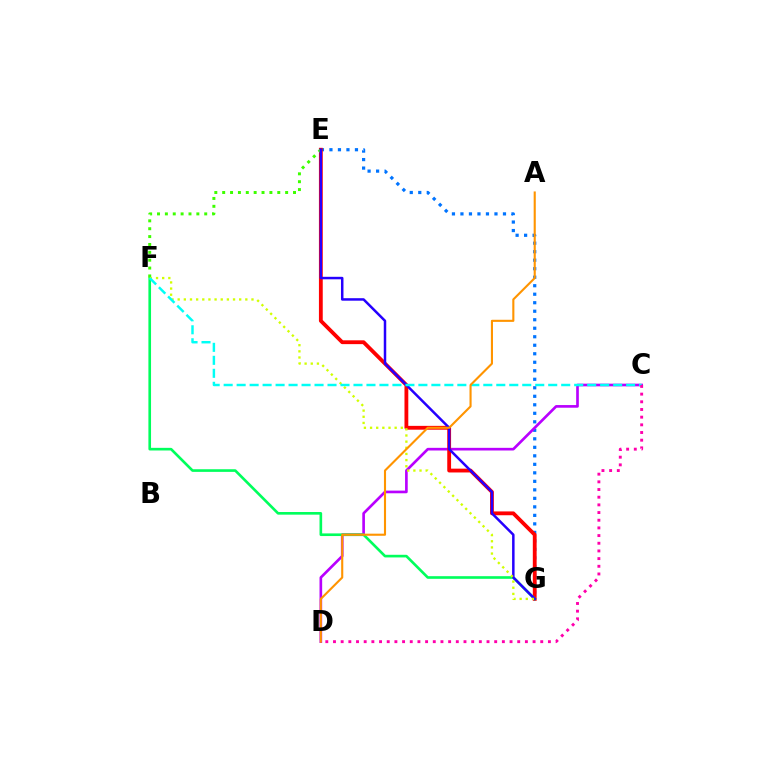{('E', 'G'): [{'color': '#0074ff', 'line_style': 'dotted', 'thickness': 2.31}, {'color': '#ff0000', 'line_style': 'solid', 'thickness': 2.75}, {'color': '#2500ff', 'line_style': 'solid', 'thickness': 1.8}], ('C', 'D'): [{'color': '#b900ff', 'line_style': 'solid', 'thickness': 1.92}, {'color': '#ff00ac', 'line_style': 'dotted', 'thickness': 2.09}], ('F', 'G'): [{'color': '#00ff5c', 'line_style': 'solid', 'thickness': 1.9}, {'color': '#d1ff00', 'line_style': 'dotted', 'thickness': 1.67}], ('E', 'F'): [{'color': '#3dff00', 'line_style': 'dotted', 'thickness': 2.14}], ('C', 'F'): [{'color': '#00fff6', 'line_style': 'dashed', 'thickness': 1.76}], ('A', 'D'): [{'color': '#ff9400', 'line_style': 'solid', 'thickness': 1.52}]}